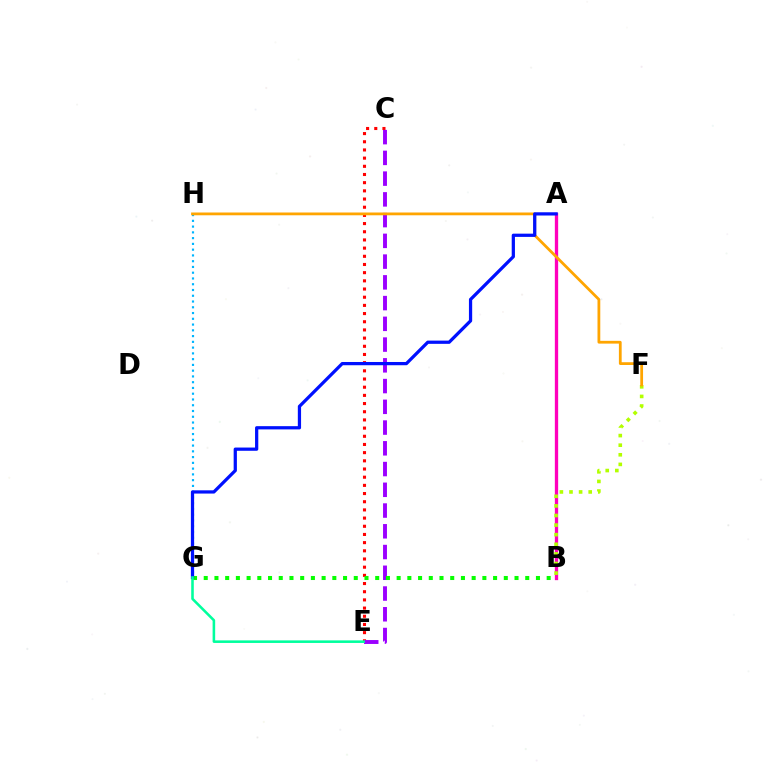{('A', 'B'): [{'color': '#ff00bd', 'line_style': 'solid', 'thickness': 2.38}], ('B', 'F'): [{'color': '#b3ff00', 'line_style': 'dotted', 'thickness': 2.61}], ('C', 'E'): [{'color': '#ff0000', 'line_style': 'dotted', 'thickness': 2.22}, {'color': '#9b00ff', 'line_style': 'dashed', 'thickness': 2.82}], ('G', 'H'): [{'color': '#00b5ff', 'line_style': 'dotted', 'thickness': 1.57}], ('F', 'H'): [{'color': '#ffa500', 'line_style': 'solid', 'thickness': 2.0}], ('B', 'G'): [{'color': '#08ff00', 'line_style': 'dotted', 'thickness': 2.91}], ('A', 'G'): [{'color': '#0010ff', 'line_style': 'solid', 'thickness': 2.33}], ('E', 'G'): [{'color': '#00ff9d', 'line_style': 'solid', 'thickness': 1.85}]}